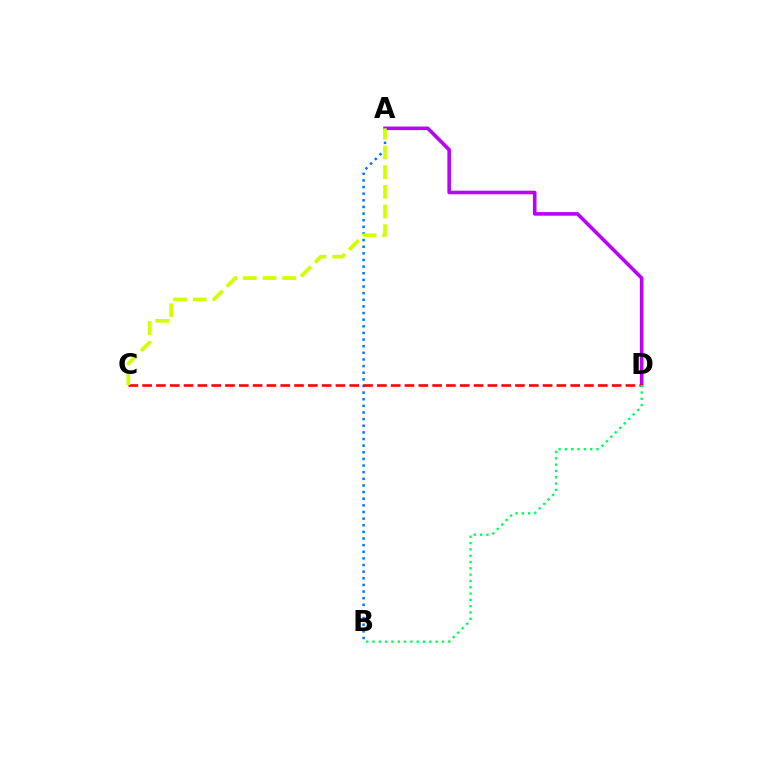{('A', 'B'): [{'color': '#0074ff', 'line_style': 'dotted', 'thickness': 1.8}], ('A', 'D'): [{'color': '#b900ff', 'line_style': 'solid', 'thickness': 2.59}], ('C', 'D'): [{'color': '#ff0000', 'line_style': 'dashed', 'thickness': 1.88}], ('B', 'D'): [{'color': '#00ff5c', 'line_style': 'dotted', 'thickness': 1.72}], ('A', 'C'): [{'color': '#d1ff00', 'line_style': 'dashed', 'thickness': 2.67}]}